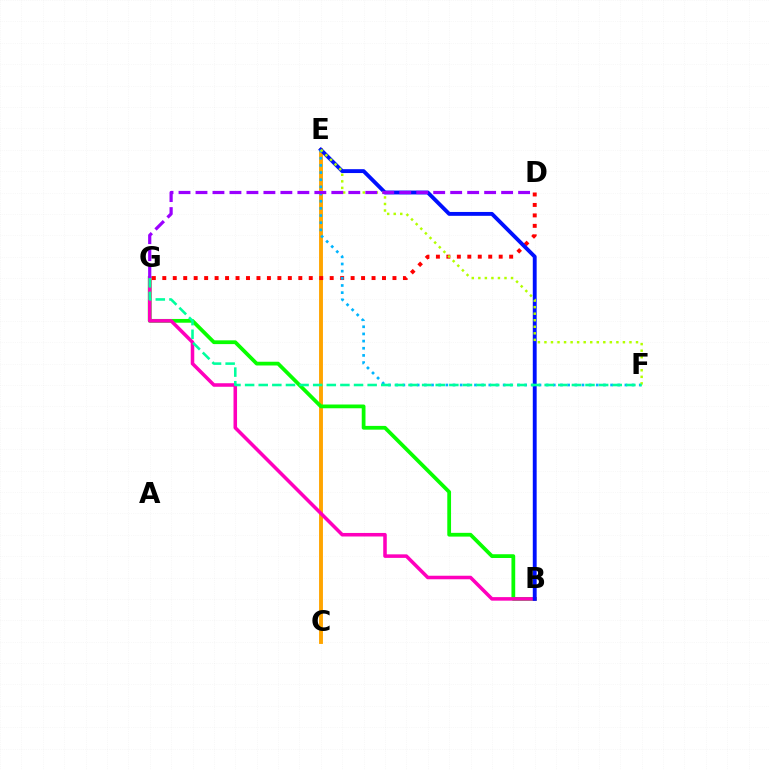{('C', 'E'): [{'color': '#ffa500', 'line_style': 'solid', 'thickness': 2.8}], ('B', 'G'): [{'color': '#08ff00', 'line_style': 'solid', 'thickness': 2.71}, {'color': '#ff00bd', 'line_style': 'solid', 'thickness': 2.55}], ('D', 'G'): [{'color': '#ff0000', 'line_style': 'dotted', 'thickness': 2.84}, {'color': '#9b00ff', 'line_style': 'dashed', 'thickness': 2.31}], ('B', 'E'): [{'color': '#0010ff', 'line_style': 'solid', 'thickness': 2.79}], ('E', 'F'): [{'color': '#00b5ff', 'line_style': 'dotted', 'thickness': 1.95}, {'color': '#b3ff00', 'line_style': 'dotted', 'thickness': 1.78}], ('F', 'G'): [{'color': '#00ff9d', 'line_style': 'dashed', 'thickness': 1.85}]}